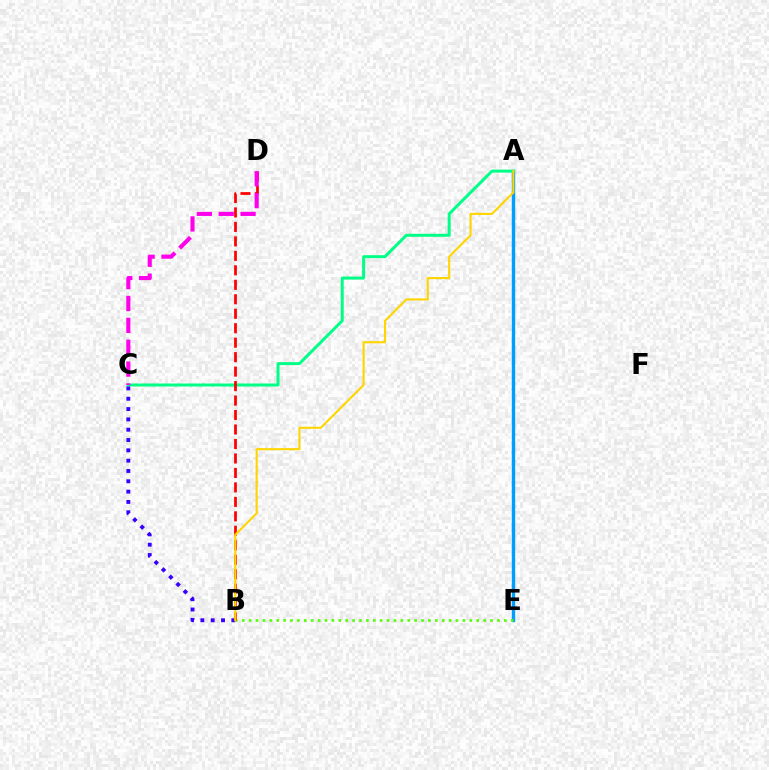{('A', 'E'): [{'color': '#009eff', 'line_style': 'solid', 'thickness': 2.45}], ('B', 'E'): [{'color': '#4fff00', 'line_style': 'dotted', 'thickness': 1.87}], ('A', 'C'): [{'color': '#00ff86', 'line_style': 'solid', 'thickness': 2.15}], ('B', 'C'): [{'color': '#3700ff', 'line_style': 'dotted', 'thickness': 2.8}], ('B', 'D'): [{'color': '#ff0000', 'line_style': 'dashed', 'thickness': 1.97}], ('C', 'D'): [{'color': '#ff00ed', 'line_style': 'dashed', 'thickness': 2.97}], ('A', 'B'): [{'color': '#ffd500', 'line_style': 'solid', 'thickness': 1.51}]}